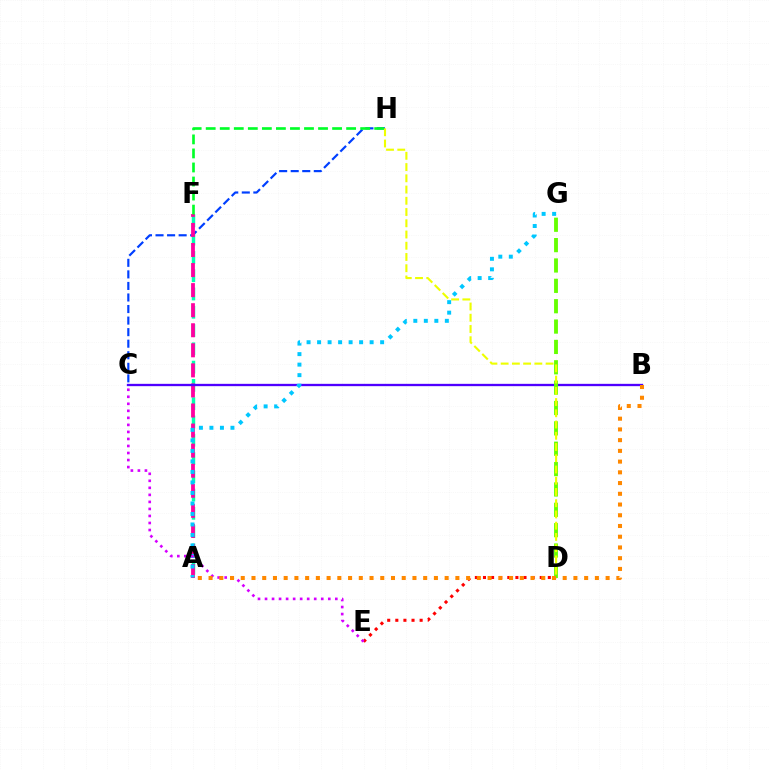{('A', 'F'): [{'color': '#00ffaf', 'line_style': 'dashed', 'thickness': 2.48}, {'color': '#ff00a0', 'line_style': 'dashed', 'thickness': 2.73}], ('D', 'E'): [{'color': '#ff0000', 'line_style': 'dotted', 'thickness': 2.2}], ('C', 'H'): [{'color': '#003fff', 'line_style': 'dashed', 'thickness': 1.57}], ('F', 'H'): [{'color': '#00ff27', 'line_style': 'dashed', 'thickness': 1.91}], ('B', 'C'): [{'color': '#4f00ff', 'line_style': 'solid', 'thickness': 1.67}], ('D', 'G'): [{'color': '#66ff00', 'line_style': 'dashed', 'thickness': 2.77}], ('D', 'H'): [{'color': '#eeff00', 'line_style': 'dashed', 'thickness': 1.53}], ('A', 'G'): [{'color': '#00c7ff', 'line_style': 'dotted', 'thickness': 2.86}], ('C', 'E'): [{'color': '#d600ff', 'line_style': 'dotted', 'thickness': 1.91}], ('A', 'B'): [{'color': '#ff8800', 'line_style': 'dotted', 'thickness': 2.92}]}